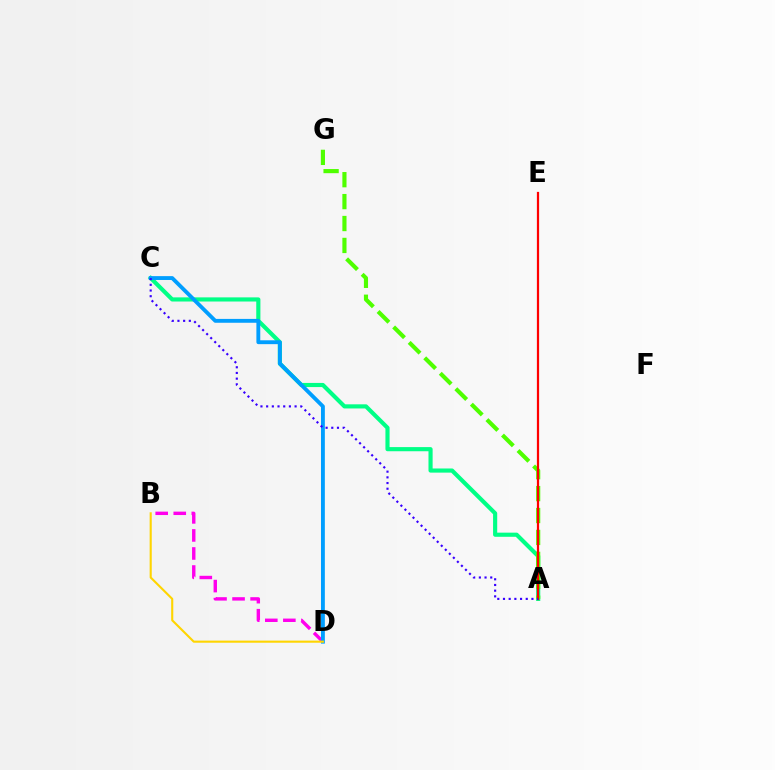{('A', 'C'): [{'color': '#00ff86', 'line_style': 'solid', 'thickness': 2.98}, {'color': '#3700ff', 'line_style': 'dotted', 'thickness': 1.55}], ('B', 'D'): [{'color': '#ff00ed', 'line_style': 'dashed', 'thickness': 2.45}, {'color': '#ffd500', 'line_style': 'solid', 'thickness': 1.52}], ('C', 'D'): [{'color': '#009eff', 'line_style': 'solid', 'thickness': 2.78}], ('A', 'G'): [{'color': '#4fff00', 'line_style': 'dashed', 'thickness': 2.98}], ('A', 'E'): [{'color': '#ff0000', 'line_style': 'solid', 'thickness': 1.61}]}